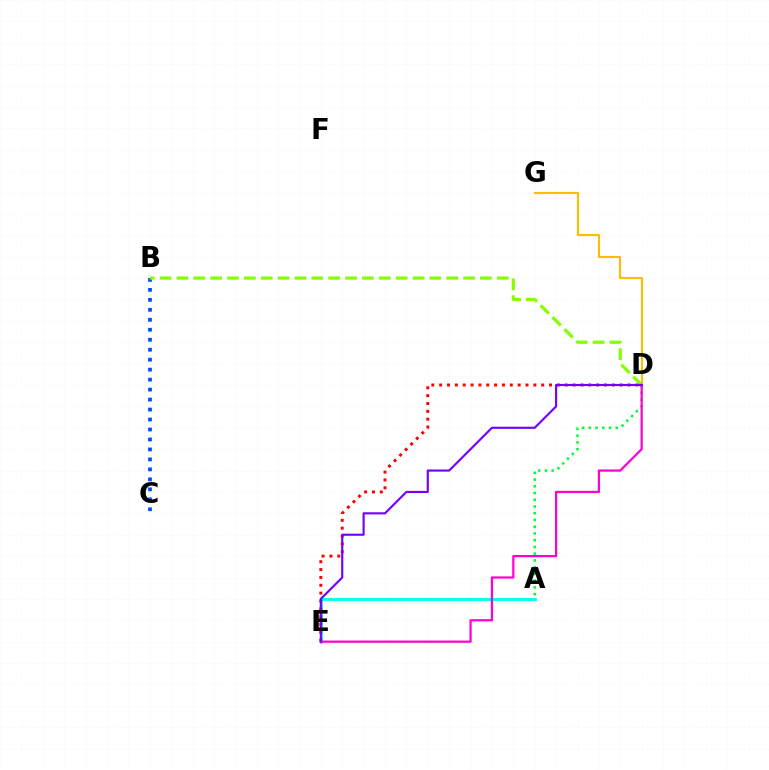{('A', 'E'): [{'color': '#00fff6', 'line_style': 'solid', 'thickness': 2.09}], ('B', 'C'): [{'color': '#004bff', 'line_style': 'dotted', 'thickness': 2.71}], ('A', 'D'): [{'color': '#00ff39', 'line_style': 'dotted', 'thickness': 1.83}], ('D', 'G'): [{'color': '#ffbd00', 'line_style': 'solid', 'thickness': 1.53}], ('B', 'D'): [{'color': '#84ff00', 'line_style': 'dashed', 'thickness': 2.29}], ('D', 'E'): [{'color': '#ff0000', 'line_style': 'dotted', 'thickness': 2.13}, {'color': '#ff00cf', 'line_style': 'solid', 'thickness': 1.61}, {'color': '#7200ff', 'line_style': 'solid', 'thickness': 1.54}]}